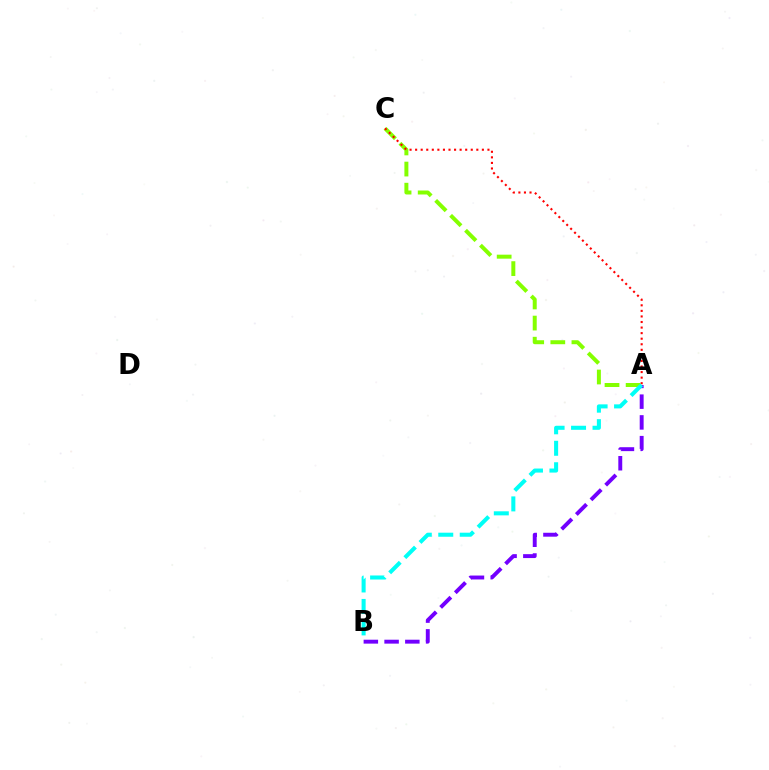{('A', 'C'): [{'color': '#84ff00', 'line_style': 'dashed', 'thickness': 2.87}, {'color': '#ff0000', 'line_style': 'dotted', 'thickness': 1.51}], ('A', 'B'): [{'color': '#7200ff', 'line_style': 'dashed', 'thickness': 2.82}, {'color': '#00fff6', 'line_style': 'dashed', 'thickness': 2.92}]}